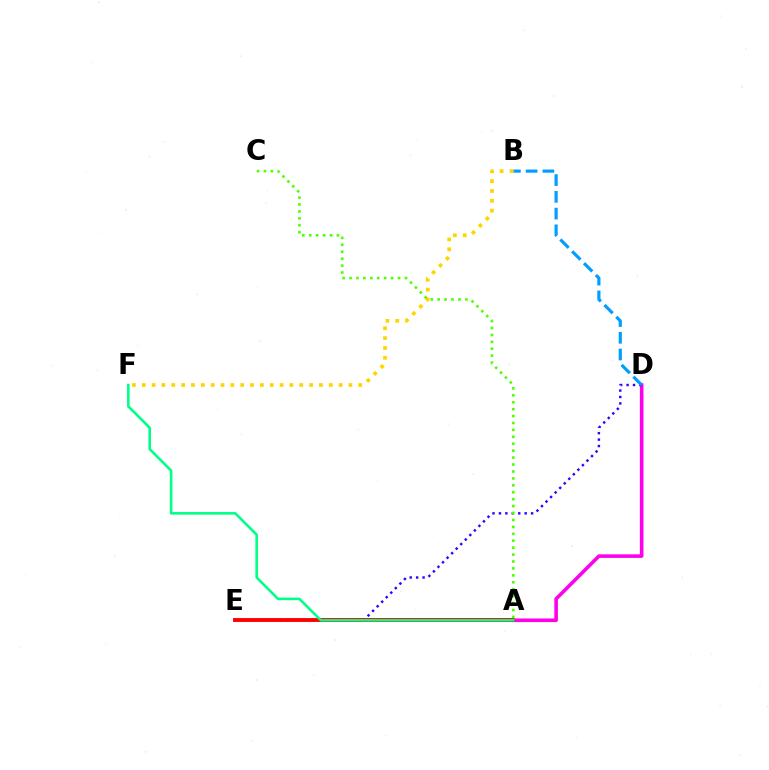{('A', 'D'): [{'color': '#ff00ed', 'line_style': 'solid', 'thickness': 2.58}], ('D', 'E'): [{'color': '#3700ff', 'line_style': 'dotted', 'thickness': 1.75}], ('A', 'E'): [{'color': '#ff0000', 'line_style': 'solid', 'thickness': 2.78}], ('B', 'D'): [{'color': '#009eff', 'line_style': 'dashed', 'thickness': 2.28}], ('B', 'F'): [{'color': '#ffd500', 'line_style': 'dotted', 'thickness': 2.67}], ('A', 'F'): [{'color': '#00ff86', 'line_style': 'solid', 'thickness': 1.85}], ('A', 'C'): [{'color': '#4fff00', 'line_style': 'dotted', 'thickness': 1.88}]}